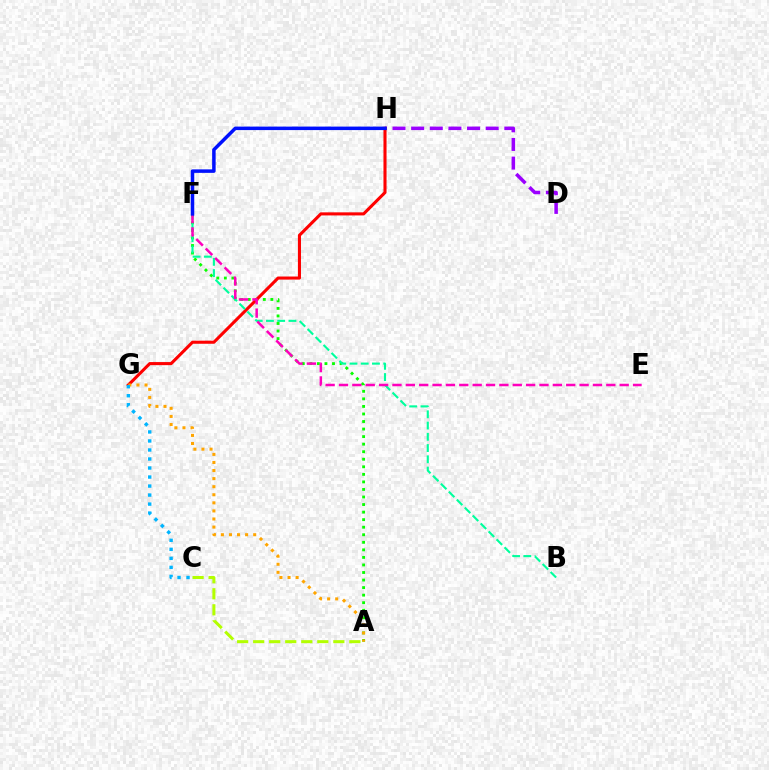{('A', 'F'): [{'color': '#08ff00', 'line_style': 'dotted', 'thickness': 2.05}], ('D', 'H'): [{'color': '#9b00ff', 'line_style': 'dashed', 'thickness': 2.53}], ('G', 'H'): [{'color': '#ff0000', 'line_style': 'solid', 'thickness': 2.22}], ('A', 'G'): [{'color': '#ffa500', 'line_style': 'dotted', 'thickness': 2.19}], ('A', 'C'): [{'color': '#b3ff00', 'line_style': 'dashed', 'thickness': 2.18}], ('C', 'G'): [{'color': '#00b5ff', 'line_style': 'dotted', 'thickness': 2.45}], ('B', 'F'): [{'color': '#00ff9d', 'line_style': 'dashed', 'thickness': 1.53}], ('E', 'F'): [{'color': '#ff00bd', 'line_style': 'dashed', 'thickness': 1.82}], ('F', 'H'): [{'color': '#0010ff', 'line_style': 'solid', 'thickness': 2.52}]}